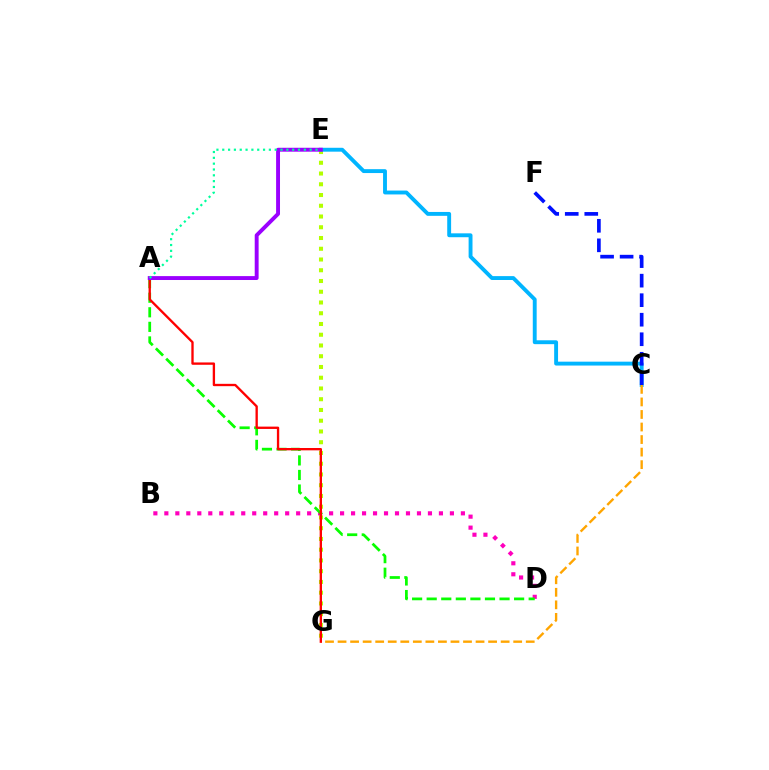{('E', 'G'): [{'color': '#b3ff00', 'line_style': 'dotted', 'thickness': 2.92}], ('B', 'D'): [{'color': '#ff00bd', 'line_style': 'dotted', 'thickness': 2.98}], ('A', 'D'): [{'color': '#08ff00', 'line_style': 'dashed', 'thickness': 1.98}], ('C', 'E'): [{'color': '#00b5ff', 'line_style': 'solid', 'thickness': 2.8}], ('C', 'G'): [{'color': '#ffa500', 'line_style': 'dashed', 'thickness': 1.7}], ('A', 'G'): [{'color': '#ff0000', 'line_style': 'solid', 'thickness': 1.68}], ('A', 'E'): [{'color': '#9b00ff', 'line_style': 'solid', 'thickness': 2.81}, {'color': '#00ff9d', 'line_style': 'dotted', 'thickness': 1.58}], ('C', 'F'): [{'color': '#0010ff', 'line_style': 'dashed', 'thickness': 2.65}]}